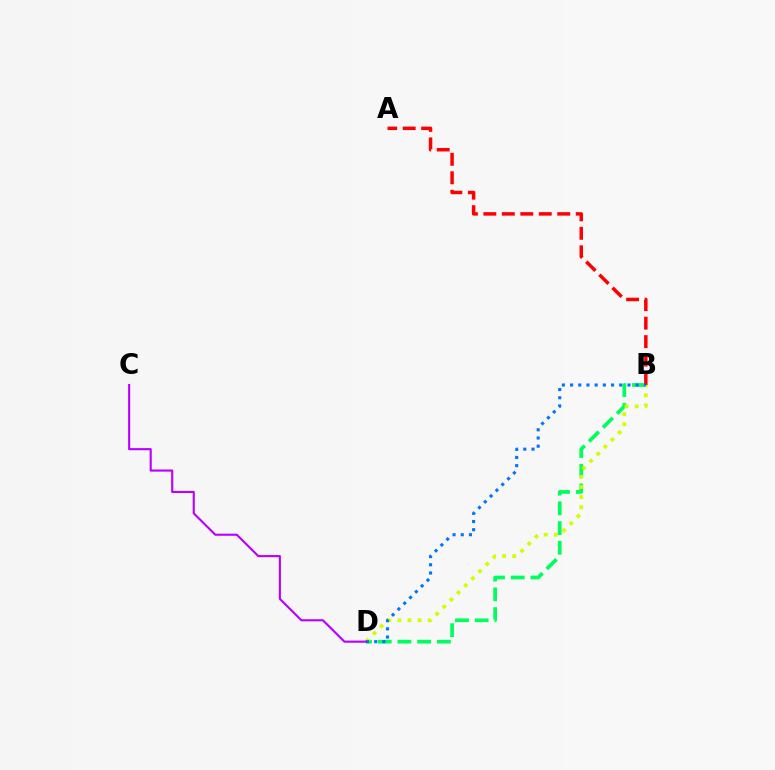{('B', 'D'): [{'color': '#00ff5c', 'line_style': 'dashed', 'thickness': 2.68}, {'color': '#d1ff00', 'line_style': 'dotted', 'thickness': 2.74}, {'color': '#0074ff', 'line_style': 'dotted', 'thickness': 2.23}], ('A', 'B'): [{'color': '#ff0000', 'line_style': 'dashed', 'thickness': 2.51}], ('C', 'D'): [{'color': '#b900ff', 'line_style': 'solid', 'thickness': 1.53}]}